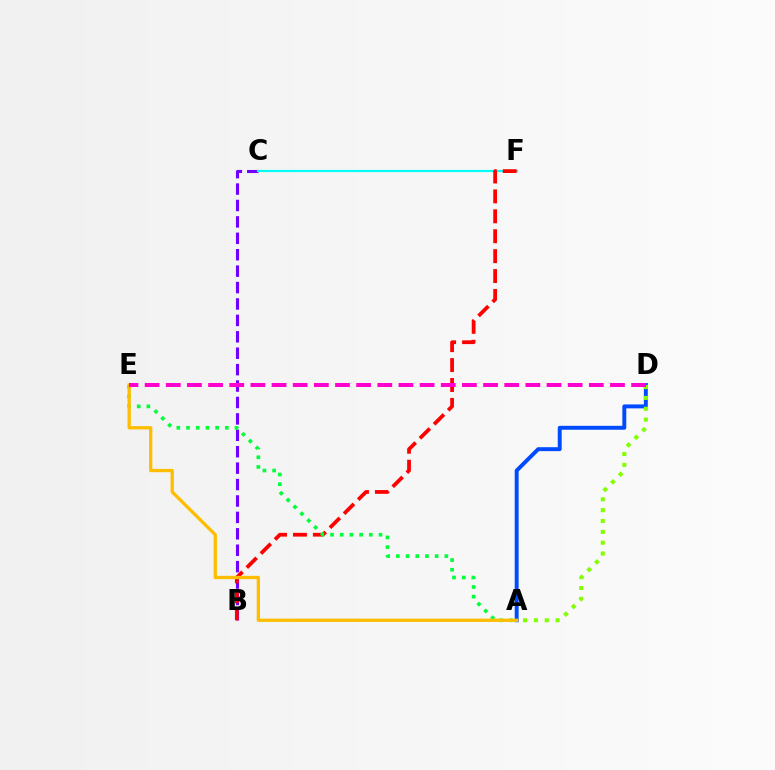{('B', 'C'): [{'color': '#7200ff', 'line_style': 'dashed', 'thickness': 2.23}], ('C', 'F'): [{'color': '#00fff6', 'line_style': 'solid', 'thickness': 1.58}], ('B', 'F'): [{'color': '#ff0000', 'line_style': 'dashed', 'thickness': 2.71}], ('A', 'D'): [{'color': '#004bff', 'line_style': 'solid', 'thickness': 2.83}, {'color': '#84ff00', 'line_style': 'dotted', 'thickness': 2.95}], ('A', 'E'): [{'color': '#00ff39', 'line_style': 'dotted', 'thickness': 2.63}, {'color': '#ffbd00', 'line_style': 'solid', 'thickness': 2.37}], ('D', 'E'): [{'color': '#ff00cf', 'line_style': 'dashed', 'thickness': 2.87}]}